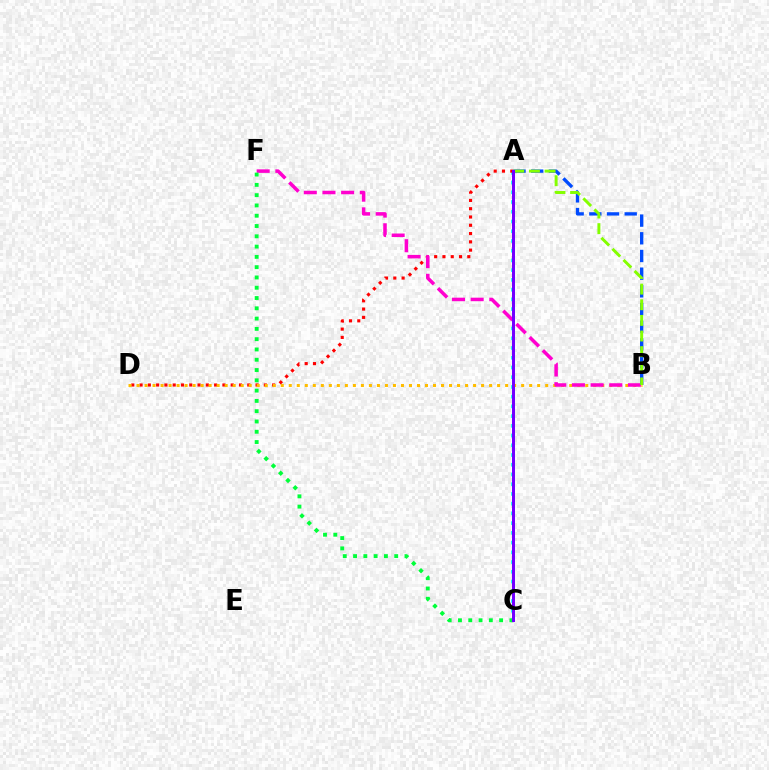{('A', 'C'): [{'color': '#00fff6', 'line_style': 'dotted', 'thickness': 2.64}, {'color': '#7200ff', 'line_style': 'solid', 'thickness': 2.16}], ('A', 'D'): [{'color': '#ff0000', 'line_style': 'dotted', 'thickness': 2.25}], ('B', 'D'): [{'color': '#ffbd00', 'line_style': 'dotted', 'thickness': 2.18}], ('B', 'F'): [{'color': '#ff00cf', 'line_style': 'dashed', 'thickness': 2.54}], ('C', 'F'): [{'color': '#00ff39', 'line_style': 'dotted', 'thickness': 2.79}], ('A', 'B'): [{'color': '#004bff', 'line_style': 'dashed', 'thickness': 2.4}, {'color': '#84ff00', 'line_style': 'dashed', 'thickness': 2.12}]}